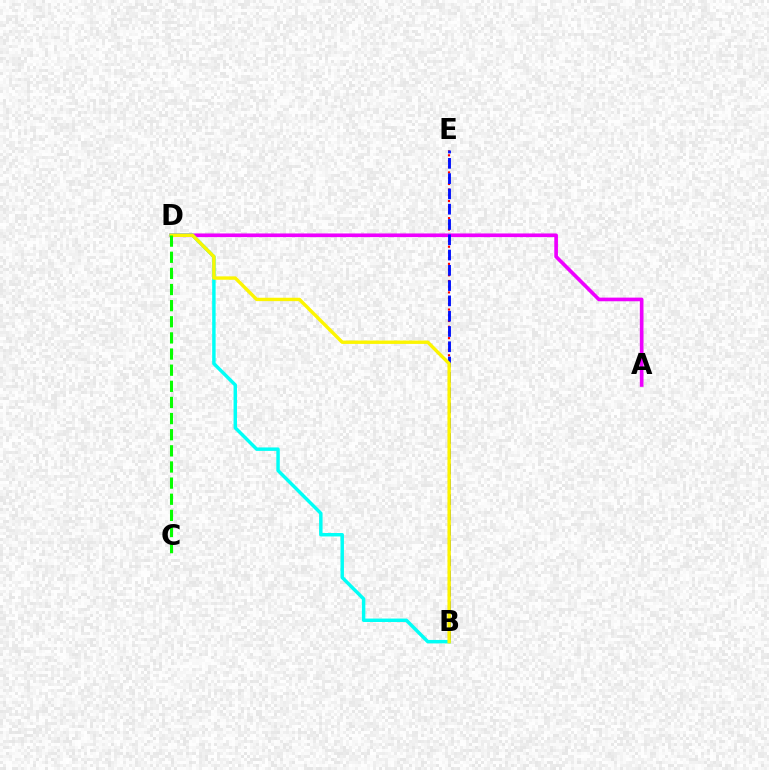{('B', 'E'): [{'color': '#ff0000', 'line_style': 'dotted', 'thickness': 1.55}, {'color': '#0010ff', 'line_style': 'dashed', 'thickness': 2.08}], ('A', 'D'): [{'color': '#ee00ff', 'line_style': 'solid', 'thickness': 2.63}], ('B', 'D'): [{'color': '#00fff6', 'line_style': 'solid', 'thickness': 2.48}, {'color': '#fcf500', 'line_style': 'solid', 'thickness': 2.44}], ('C', 'D'): [{'color': '#08ff00', 'line_style': 'dashed', 'thickness': 2.19}]}